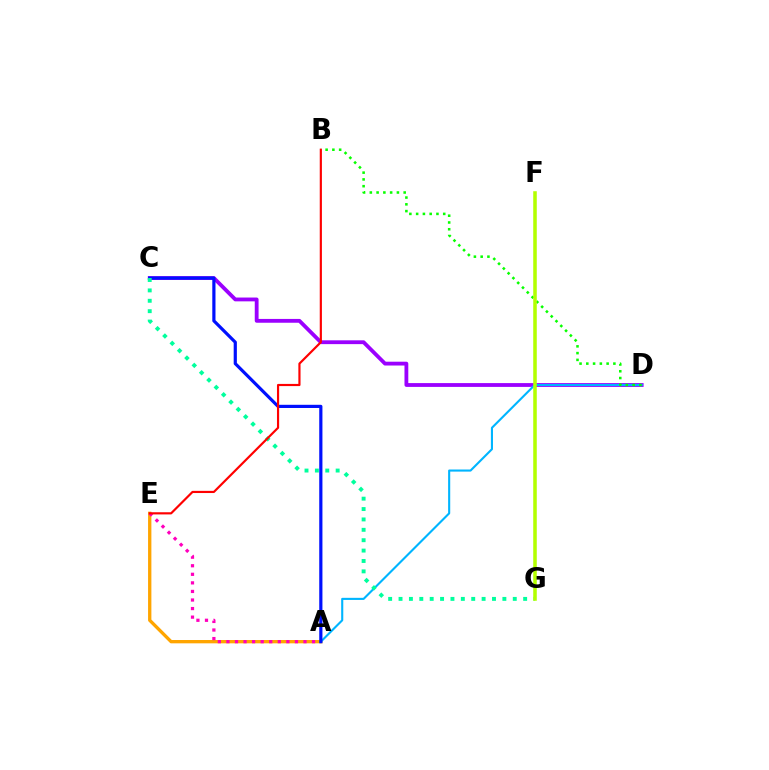{('C', 'D'): [{'color': '#9b00ff', 'line_style': 'solid', 'thickness': 2.75}], ('A', 'E'): [{'color': '#ffa500', 'line_style': 'solid', 'thickness': 2.39}, {'color': '#ff00bd', 'line_style': 'dotted', 'thickness': 2.33}], ('A', 'D'): [{'color': '#00b5ff', 'line_style': 'solid', 'thickness': 1.51}], ('A', 'C'): [{'color': '#0010ff', 'line_style': 'solid', 'thickness': 2.3}], ('B', 'D'): [{'color': '#08ff00', 'line_style': 'dotted', 'thickness': 1.84}], ('C', 'G'): [{'color': '#00ff9d', 'line_style': 'dotted', 'thickness': 2.82}], ('B', 'E'): [{'color': '#ff0000', 'line_style': 'solid', 'thickness': 1.56}], ('F', 'G'): [{'color': '#b3ff00', 'line_style': 'solid', 'thickness': 2.55}]}